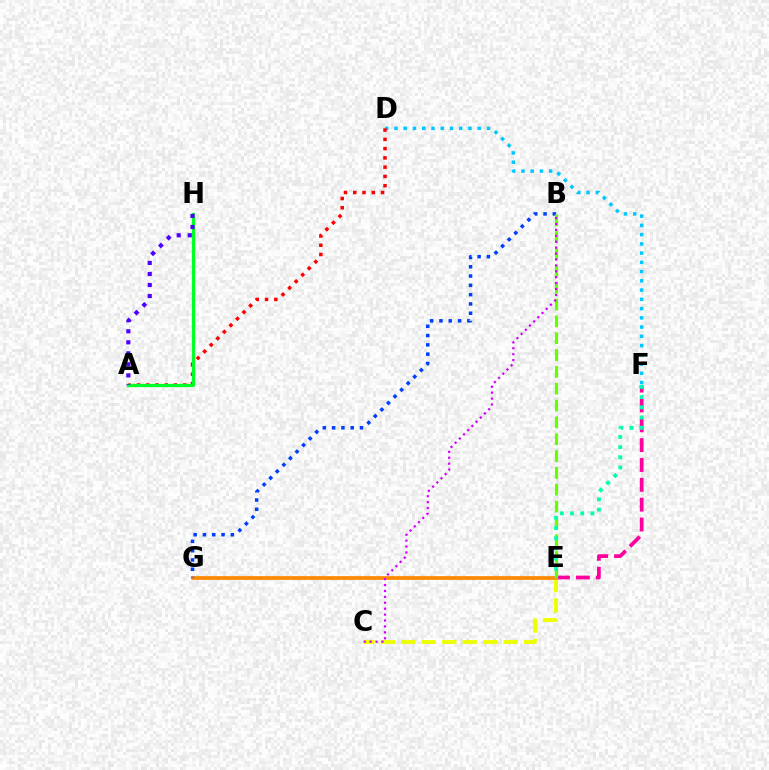{('E', 'F'): [{'color': '#ff00a0', 'line_style': 'dashed', 'thickness': 2.7}, {'color': '#00ffaf', 'line_style': 'dotted', 'thickness': 2.77}], ('D', 'F'): [{'color': '#00c7ff', 'line_style': 'dotted', 'thickness': 2.51}], ('A', 'D'): [{'color': '#ff0000', 'line_style': 'dotted', 'thickness': 2.52}], ('A', 'H'): [{'color': '#00ff27', 'line_style': 'solid', 'thickness': 2.36}, {'color': '#4f00ff', 'line_style': 'dotted', 'thickness': 3.0}], ('C', 'E'): [{'color': '#eeff00', 'line_style': 'dashed', 'thickness': 2.78}], ('E', 'G'): [{'color': '#ff8800', 'line_style': 'solid', 'thickness': 2.66}], ('B', 'G'): [{'color': '#003fff', 'line_style': 'dotted', 'thickness': 2.53}], ('B', 'E'): [{'color': '#66ff00', 'line_style': 'dashed', 'thickness': 2.29}], ('B', 'C'): [{'color': '#d600ff', 'line_style': 'dotted', 'thickness': 1.61}]}